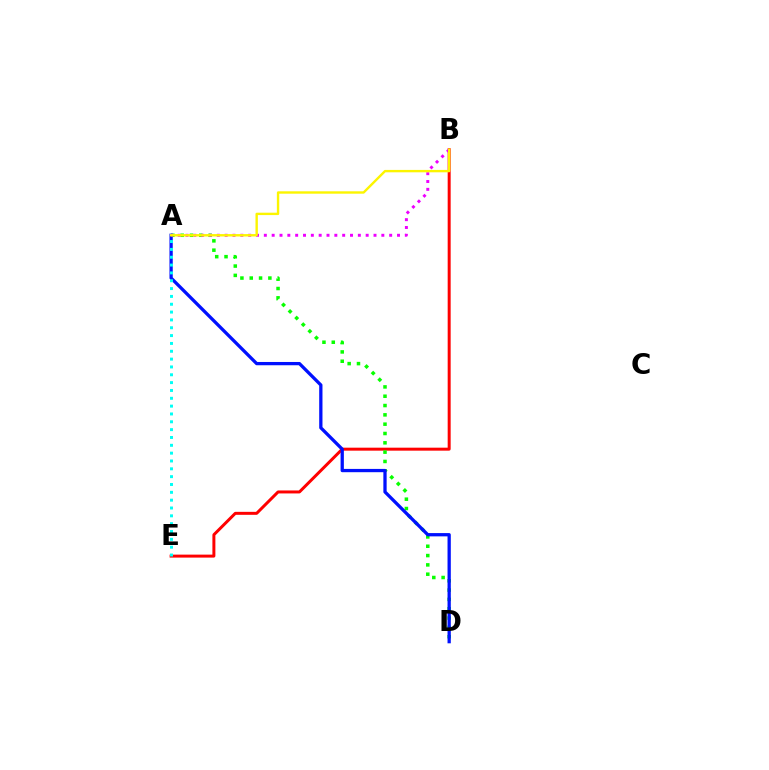{('B', 'E'): [{'color': '#ff0000', 'line_style': 'solid', 'thickness': 2.15}], ('A', 'D'): [{'color': '#08ff00', 'line_style': 'dotted', 'thickness': 2.53}, {'color': '#0010ff', 'line_style': 'solid', 'thickness': 2.36}], ('A', 'B'): [{'color': '#ee00ff', 'line_style': 'dotted', 'thickness': 2.13}, {'color': '#fcf500', 'line_style': 'solid', 'thickness': 1.72}], ('A', 'E'): [{'color': '#00fff6', 'line_style': 'dotted', 'thickness': 2.13}]}